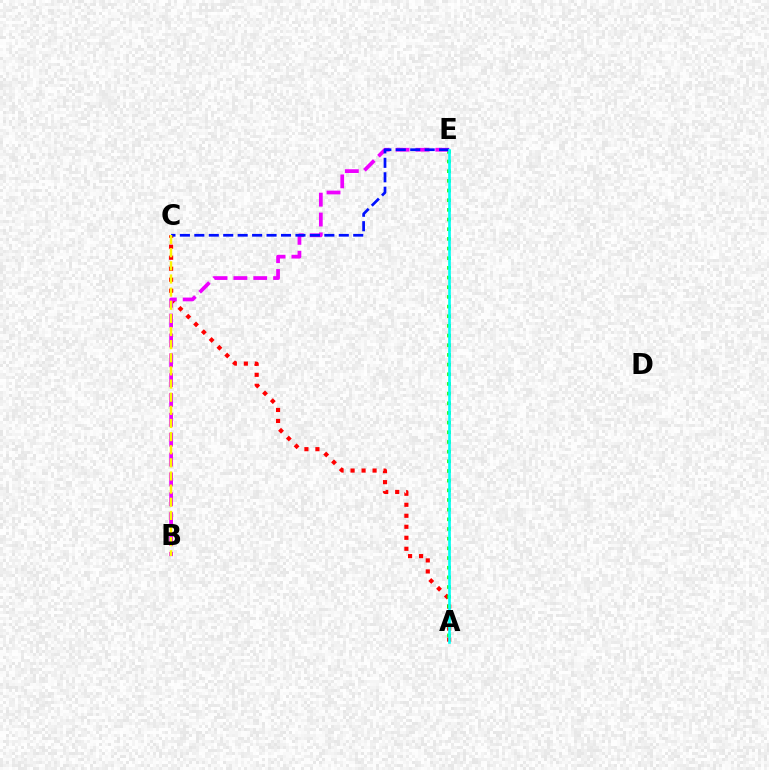{('A', 'C'): [{'color': '#ff0000', 'line_style': 'dotted', 'thickness': 2.99}], ('A', 'E'): [{'color': '#08ff00', 'line_style': 'dotted', 'thickness': 2.63}, {'color': '#00fff6', 'line_style': 'solid', 'thickness': 1.91}], ('B', 'E'): [{'color': '#ee00ff', 'line_style': 'dashed', 'thickness': 2.7}], ('C', 'E'): [{'color': '#0010ff', 'line_style': 'dashed', 'thickness': 1.96}], ('B', 'C'): [{'color': '#fcf500', 'line_style': 'dashed', 'thickness': 1.78}]}